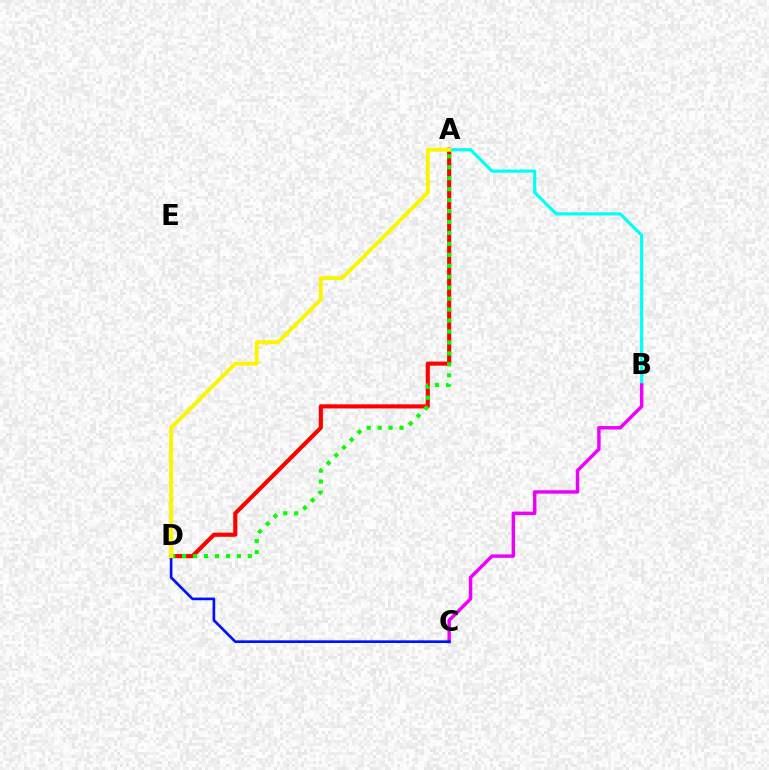{('A', 'D'): [{'color': '#ff0000', 'line_style': 'solid', 'thickness': 2.97}, {'color': '#08ff00', 'line_style': 'dotted', 'thickness': 2.97}, {'color': '#fcf500', 'line_style': 'solid', 'thickness': 2.81}], ('A', 'B'): [{'color': '#00fff6', 'line_style': 'solid', 'thickness': 2.28}], ('B', 'C'): [{'color': '#ee00ff', 'line_style': 'solid', 'thickness': 2.49}], ('C', 'D'): [{'color': '#0010ff', 'line_style': 'solid', 'thickness': 1.9}]}